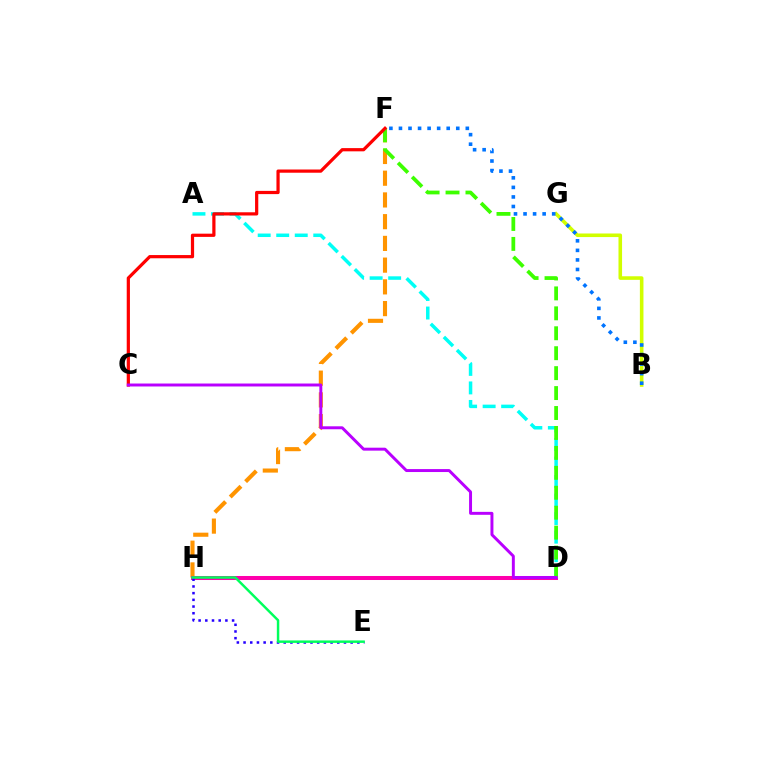{('B', 'G'): [{'color': '#d1ff00', 'line_style': 'solid', 'thickness': 2.58}], ('F', 'H'): [{'color': '#ff9400', 'line_style': 'dashed', 'thickness': 2.95}], ('B', 'F'): [{'color': '#0074ff', 'line_style': 'dotted', 'thickness': 2.6}], ('D', 'H'): [{'color': '#ff00ac', 'line_style': 'solid', 'thickness': 2.89}], ('A', 'D'): [{'color': '#00fff6', 'line_style': 'dashed', 'thickness': 2.52}], ('D', 'F'): [{'color': '#3dff00', 'line_style': 'dashed', 'thickness': 2.71}], ('E', 'H'): [{'color': '#2500ff', 'line_style': 'dotted', 'thickness': 1.82}, {'color': '#00ff5c', 'line_style': 'solid', 'thickness': 1.77}], ('C', 'F'): [{'color': '#ff0000', 'line_style': 'solid', 'thickness': 2.32}], ('C', 'D'): [{'color': '#b900ff', 'line_style': 'solid', 'thickness': 2.13}]}